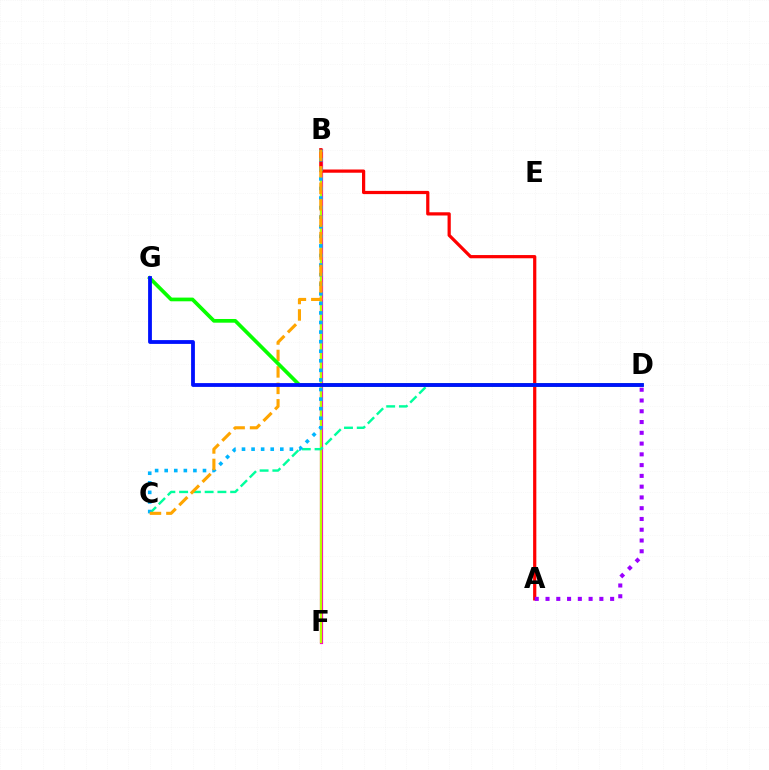{('B', 'F'): [{'color': '#ff00bd', 'line_style': 'solid', 'thickness': 2.3}, {'color': '#b3ff00', 'line_style': 'solid', 'thickness': 1.62}], ('A', 'B'): [{'color': '#ff0000', 'line_style': 'solid', 'thickness': 2.32}], ('C', 'D'): [{'color': '#00ff9d', 'line_style': 'dashed', 'thickness': 1.73}], ('B', 'C'): [{'color': '#00b5ff', 'line_style': 'dotted', 'thickness': 2.6}, {'color': '#ffa500', 'line_style': 'dashed', 'thickness': 2.24}], ('D', 'G'): [{'color': '#08ff00', 'line_style': 'solid', 'thickness': 2.66}, {'color': '#0010ff', 'line_style': 'solid', 'thickness': 2.74}], ('A', 'D'): [{'color': '#9b00ff', 'line_style': 'dotted', 'thickness': 2.93}]}